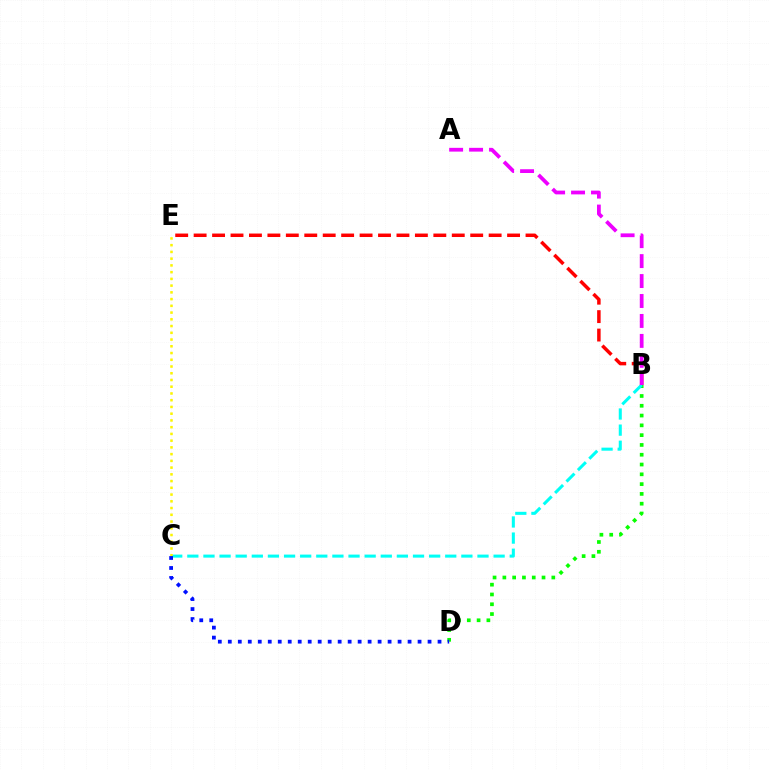{('B', 'D'): [{'color': '#08ff00', 'line_style': 'dotted', 'thickness': 2.66}], ('B', 'C'): [{'color': '#00fff6', 'line_style': 'dashed', 'thickness': 2.19}], ('B', 'E'): [{'color': '#ff0000', 'line_style': 'dashed', 'thickness': 2.5}], ('A', 'B'): [{'color': '#ee00ff', 'line_style': 'dashed', 'thickness': 2.71}], ('C', 'E'): [{'color': '#fcf500', 'line_style': 'dotted', 'thickness': 1.83}], ('C', 'D'): [{'color': '#0010ff', 'line_style': 'dotted', 'thickness': 2.71}]}